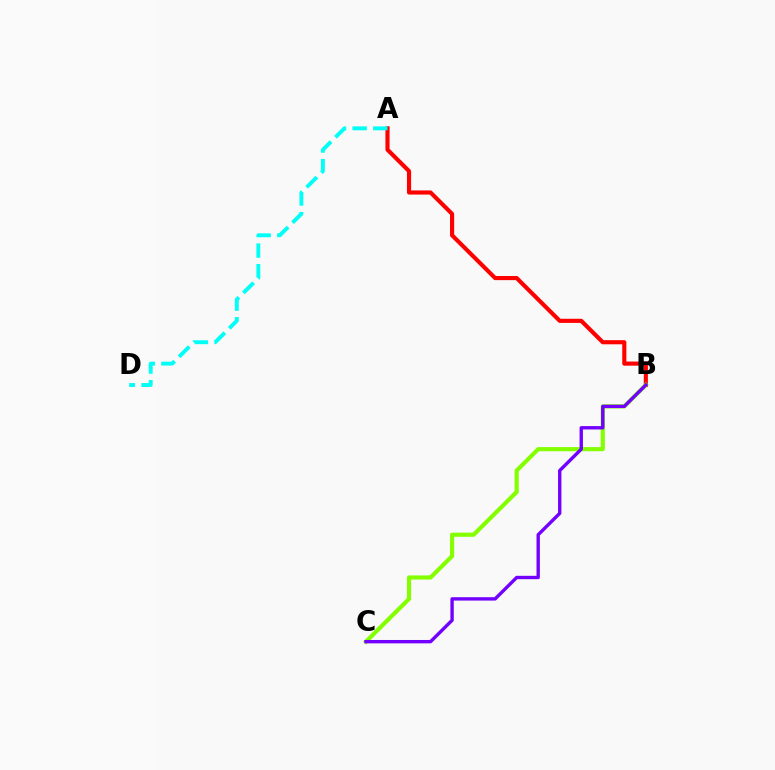{('A', 'B'): [{'color': '#ff0000', 'line_style': 'solid', 'thickness': 2.97}], ('B', 'C'): [{'color': '#84ff00', 'line_style': 'solid', 'thickness': 2.99}, {'color': '#7200ff', 'line_style': 'solid', 'thickness': 2.43}], ('A', 'D'): [{'color': '#00fff6', 'line_style': 'dashed', 'thickness': 2.81}]}